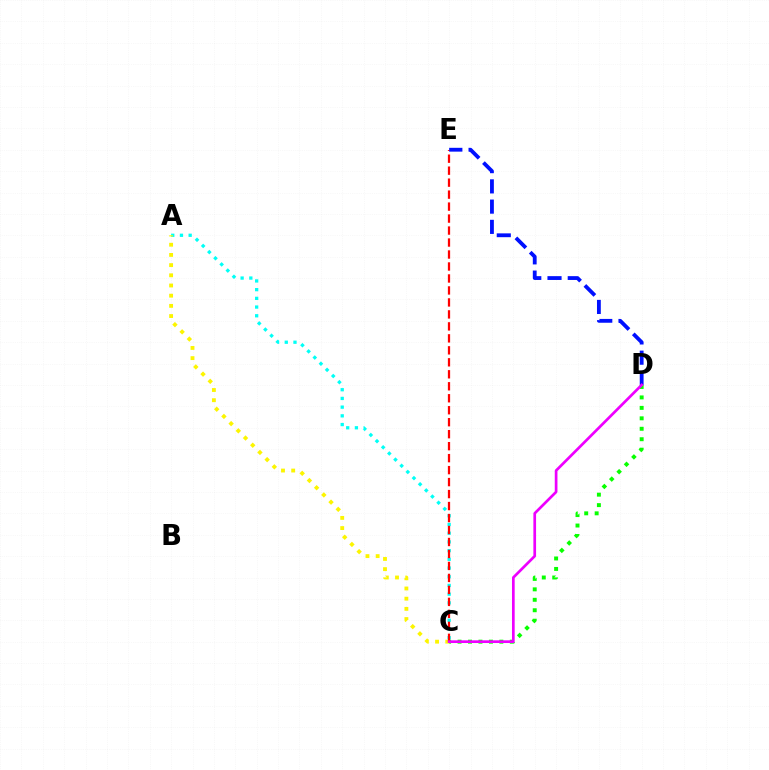{('C', 'D'): [{'color': '#08ff00', 'line_style': 'dotted', 'thickness': 2.84}, {'color': '#ee00ff', 'line_style': 'solid', 'thickness': 1.94}], ('A', 'C'): [{'color': '#00fff6', 'line_style': 'dotted', 'thickness': 2.37}, {'color': '#fcf500', 'line_style': 'dotted', 'thickness': 2.77}], ('C', 'E'): [{'color': '#ff0000', 'line_style': 'dashed', 'thickness': 1.63}], ('D', 'E'): [{'color': '#0010ff', 'line_style': 'dashed', 'thickness': 2.75}]}